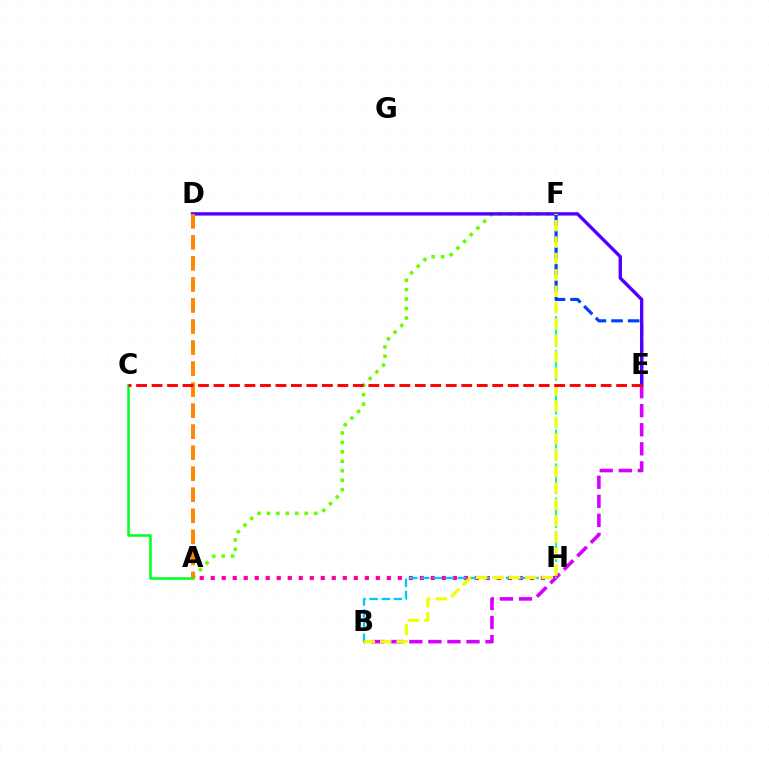{('A', 'H'): [{'color': '#ff00a0', 'line_style': 'dotted', 'thickness': 2.99}], ('B', 'H'): [{'color': '#00c7ff', 'line_style': 'dashed', 'thickness': 1.65}], ('B', 'E'): [{'color': '#d600ff', 'line_style': 'dashed', 'thickness': 2.59}], ('A', 'F'): [{'color': '#66ff00', 'line_style': 'dotted', 'thickness': 2.56}], ('F', 'H'): [{'color': '#00ffaf', 'line_style': 'dashed', 'thickness': 1.54}], ('E', 'F'): [{'color': '#003fff', 'line_style': 'dashed', 'thickness': 2.26}], ('A', 'C'): [{'color': '#00ff27', 'line_style': 'solid', 'thickness': 1.84}], ('D', 'E'): [{'color': '#4f00ff', 'line_style': 'solid', 'thickness': 2.42}], ('A', 'D'): [{'color': '#ff8800', 'line_style': 'dashed', 'thickness': 2.86}], ('B', 'F'): [{'color': '#eeff00', 'line_style': 'dashed', 'thickness': 2.23}], ('C', 'E'): [{'color': '#ff0000', 'line_style': 'dashed', 'thickness': 2.1}]}